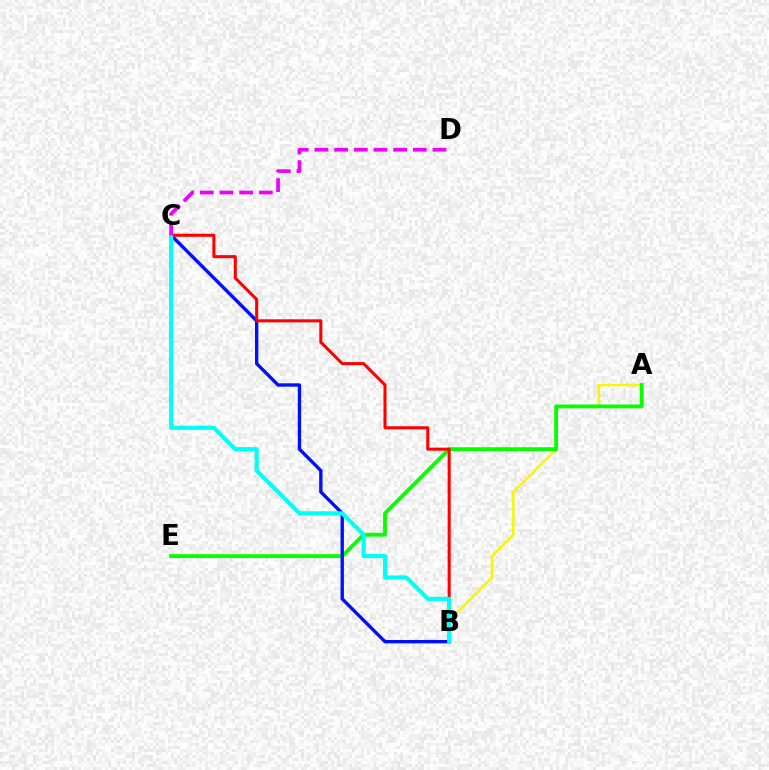{('A', 'B'): [{'color': '#fcf500', 'line_style': 'solid', 'thickness': 1.78}], ('A', 'E'): [{'color': '#08ff00', 'line_style': 'solid', 'thickness': 2.76}], ('B', 'C'): [{'color': '#0010ff', 'line_style': 'solid', 'thickness': 2.42}, {'color': '#ff0000', 'line_style': 'solid', 'thickness': 2.2}, {'color': '#00fff6', 'line_style': 'solid', 'thickness': 2.96}], ('C', 'D'): [{'color': '#ee00ff', 'line_style': 'dashed', 'thickness': 2.67}]}